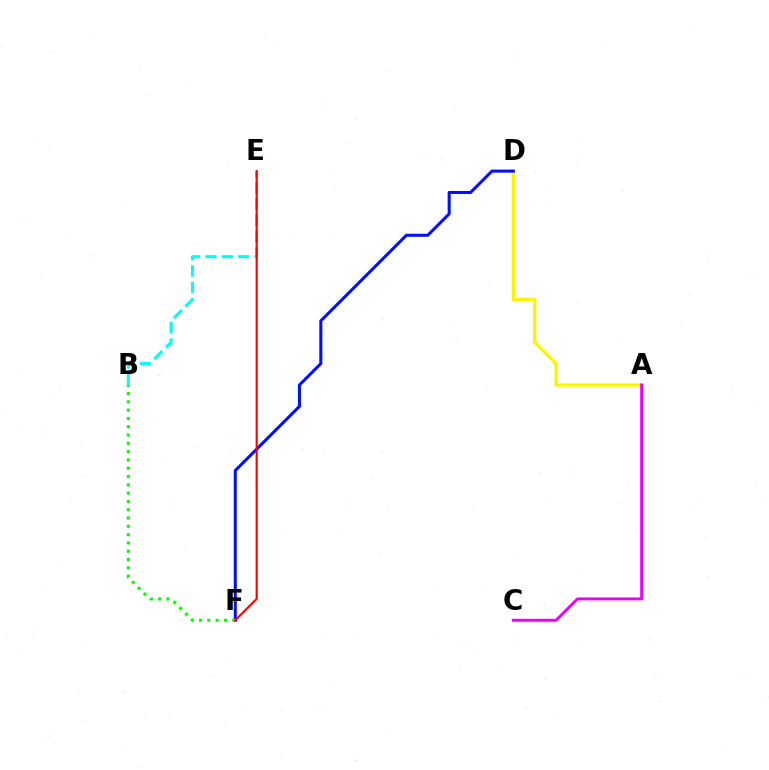{('A', 'D'): [{'color': '#fcf500', 'line_style': 'solid', 'thickness': 2.36}], ('A', 'C'): [{'color': '#ee00ff', 'line_style': 'solid', 'thickness': 2.13}], ('D', 'F'): [{'color': '#0010ff', 'line_style': 'solid', 'thickness': 2.19}], ('B', 'F'): [{'color': '#08ff00', 'line_style': 'dotted', 'thickness': 2.25}], ('B', 'E'): [{'color': '#00fff6', 'line_style': 'dashed', 'thickness': 2.23}], ('E', 'F'): [{'color': '#ff0000', 'line_style': 'solid', 'thickness': 1.55}]}